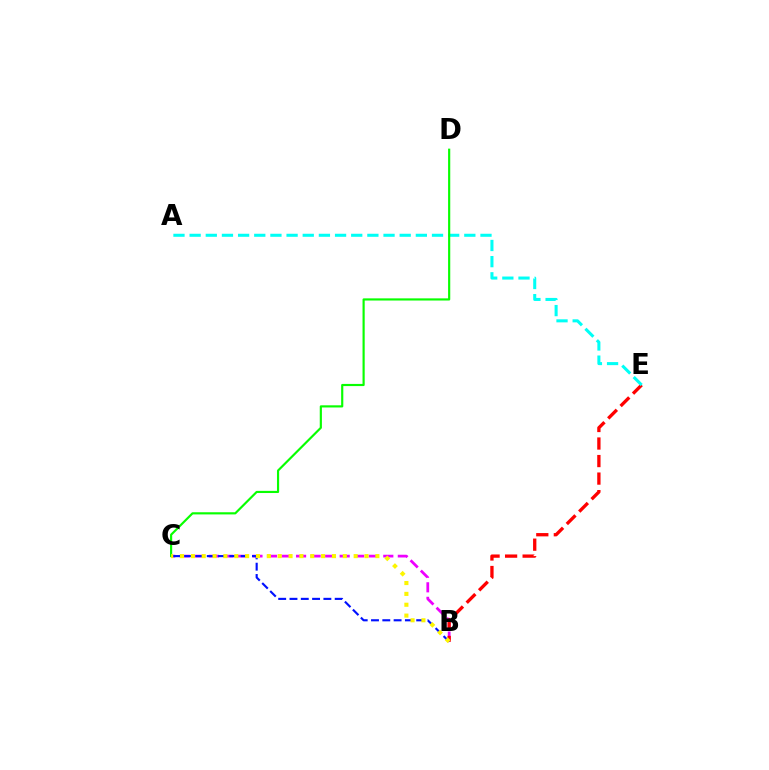{('B', 'C'): [{'color': '#ee00ff', 'line_style': 'dashed', 'thickness': 1.97}, {'color': '#0010ff', 'line_style': 'dashed', 'thickness': 1.53}, {'color': '#fcf500', 'line_style': 'dotted', 'thickness': 2.95}], ('B', 'E'): [{'color': '#ff0000', 'line_style': 'dashed', 'thickness': 2.38}], ('A', 'E'): [{'color': '#00fff6', 'line_style': 'dashed', 'thickness': 2.2}], ('C', 'D'): [{'color': '#08ff00', 'line_style': 'solid', 'thickness': 1.56}]}